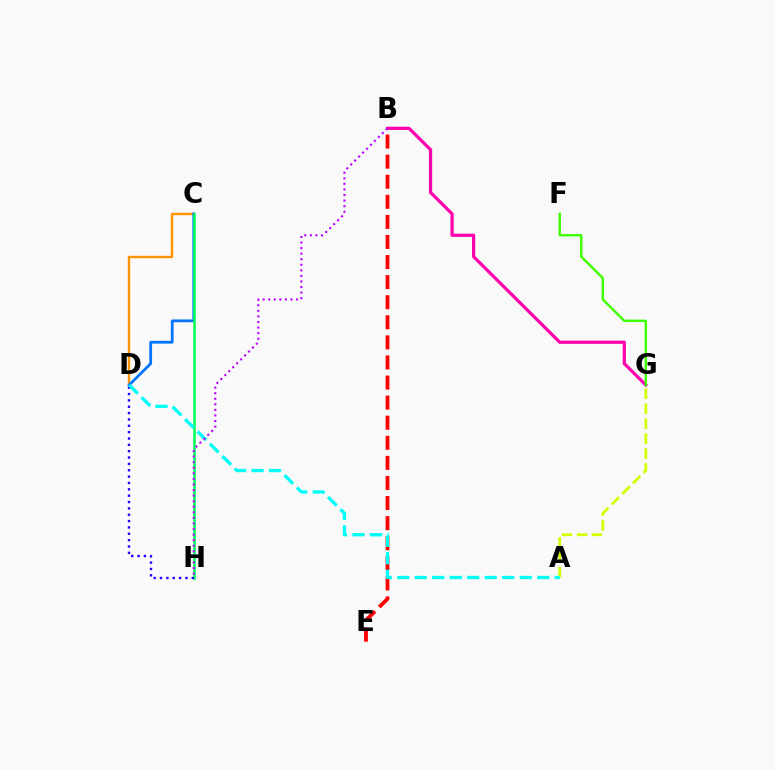{('A', 'G'): [{'color': '#d1ff00', 'line_style': 'dashed', 'thickness': 2.03}], ('B', 'G'): [{'color': '#ff00ac', 'line_style': 'solid', 'thickness': 2.31}], ('C', 'D'): [{'color': '#ff9400', 'line_style': 'solid', 'thickness': 1.72}, {'color': '#0074ff', 'line_style': 'solid', 'thickness': 1.99}], ('C', 'H'): [{'color': '#00ff5c', 'line_style': 'solid', 'thickness': 1.82}], ('B', 'E'): [{'color': '#ff0000', 'line_style': 'dashed', 'thickness': 2.73}], ('F', 'G'): [{'color': '#3dff00', 'line_style': 'solid', 'thickness': 1.74}], ('D', 'H'): [{'color': '#2500ff', 'line_style': 'dotted', 'thickness': 1.73}], ('A', 'D'): [{'color': '#00fff6', 'line_style': 'dashed', 'thickness': 2.38}], ('B', 'H'): [{'color': '#b900ff', 'line_style': 'dotted', 'thickness': 1.51}]}